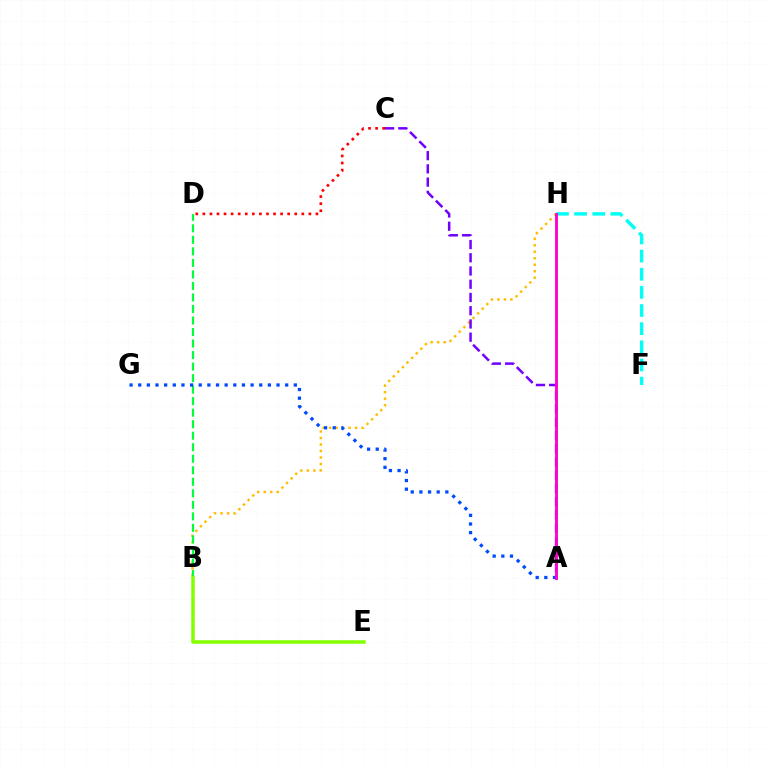{('C', 'D'): [{'color': '#ff0000', 'line_style': 'dotted', 'thickness': 1.92}], ('B', 'H'): [{'color': '#ffbd00', 'line_style': 'dotted', 'thickness': 1.77}], ('B', 'D'): [{'color': '#00ff39', 'line_style': 'dashed', 'thickness': 1.57}], ('A', 'G'): [{'color': '#004bff', 'line_style': 'dotted', 'thickness': 2.35}], ('F', 'H'): [{'color': '#00fff6', 'line_style': 'dashed', 'thickness': 2.47}], ('B', 'E'): [{'color': '#84ff00', 'line_style': 'solid', 'thickness': 2.52}], ('A', 'C'): [{'color': '#7200ff', 'line_style': 'dashed', 'thickness': 1.8}], ('A', 'H'): [{'color': '#ff00cf', 'line_style': 'solid', 'thickness': 2.06}]}